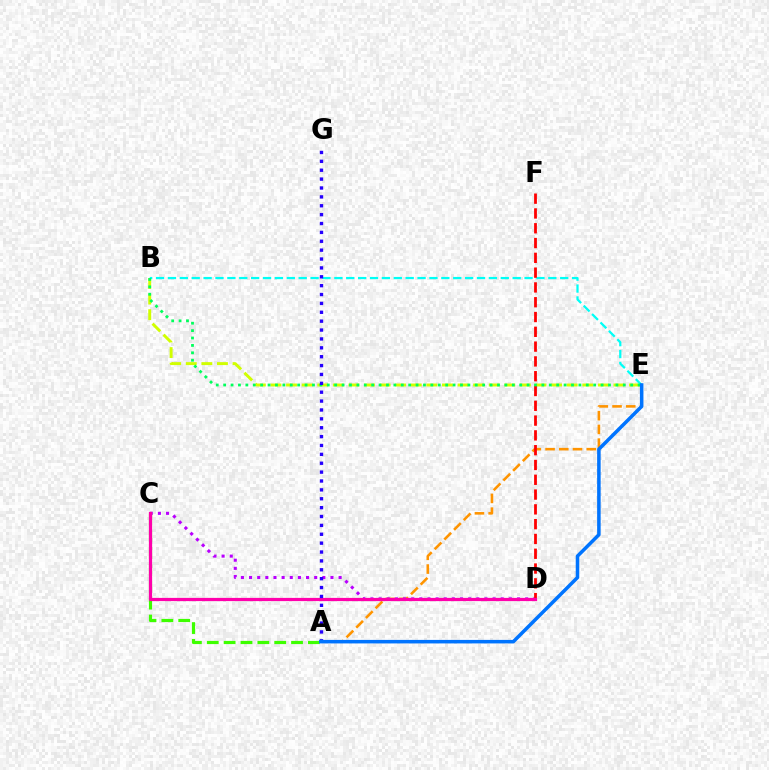{('A', 'E'): [{'color': '#ff9400', 'line_style': 'dashed', 'thickness': 1.86}, {'color': '#0074ff', 'line_style': 'solid', 'thickness': 2.54}], ('B', 'E'): [{'color': '#d1ff00', 'line_style': 'dashed', 'thickness': 2.12}, {'color': '#00fff6', 'line_style': 'dashed', 'thickness': 1.61}, {'color': '#00ff5c', 'line_style': 'dotted', 'thickness': 2.01}], ('C', 'D'): [{'color': '#b900ff', 'line_style': 'dotted', 'thickness': 2.21}, {'color': '#ff00ac', 'line_style': 'solid', 'thickness': 2.32}], ('A', 'C'): [{'color': '#3dff00', 'line_style': 'dashed', 'thickness': 2.29}], ('D', 'F'): [{'color': '#ff0000', 'line_style': 'dashed', 'thickness': 2.01}], ('A', 'G'): [{'color': '#2500ff', 'line_style': 'dotted', 'thickness': 2.41}]}